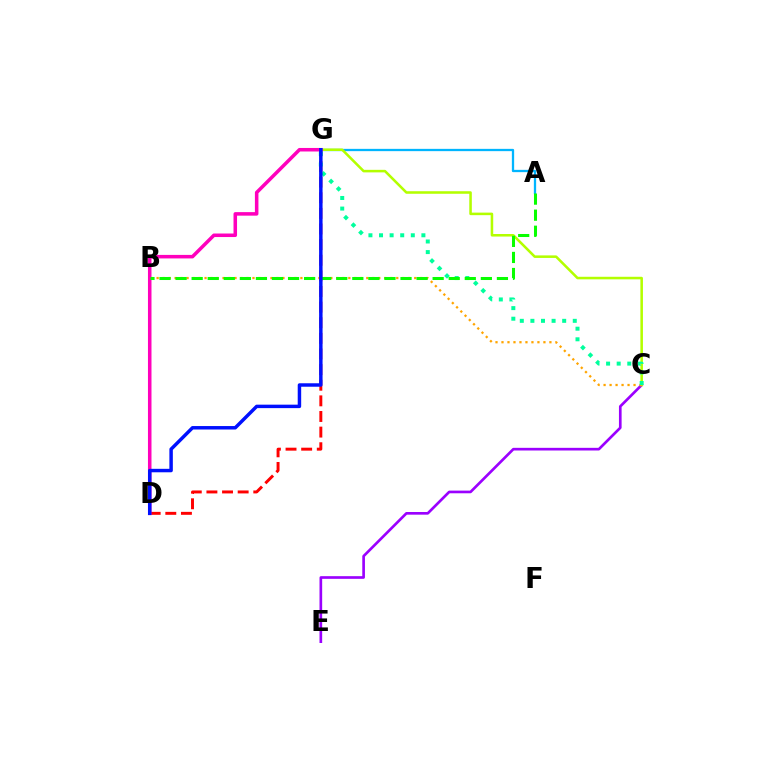{('C', 'E'): [{'color': '#9b00ff', 'line_style': 'solid', 'thickness': 1.92}], ('A', 'G'): [{'color': '#00b5ff', 'line_style': 'solid', 'thickness': 1.65}], ('C', 'G'): [{'color': '#b3ff00', 'line_style': 'solid', 'thickness': 1.83}, {'color': '#00ff9d', 'line_style': 'dotted', 'thickness': 2.88}], ('B', 'C'): [{'color': '#ffa500', 'line_style': 'dotted', 'thickness': 1.63}], ('D', 'G'): [{'color': '#ff0000', 'line_style': 'dashed', 'thickness': 2.12}, {'color': '#ff00bd', 'line_style': 'solid', 'thickness': 2.54}, {'color': '#0010ff', 'line_style': 'solid', 'thickness': 2.49}], ('A', 'B'): [{'color': '#08ff00', 'line_style': 'dashed', 'thickness': 2.18}]}